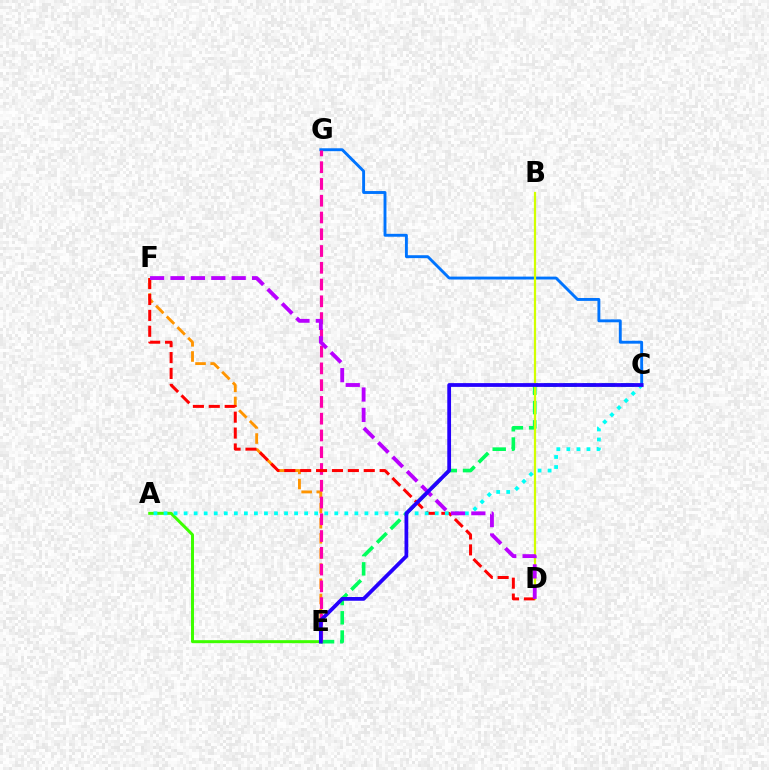{('E', 'F'): [{'color': '#ff9400', 'line_style': 'dashed', 'thickness': 2.06}], ('C', 'E'): [{'color': '#00ff5c', 'line_style': 'dashed', 'thickness': 2.62}, {'color': '#2500ff', 'line_style': 'solid', 'thickness': 2.71}], ('C', 'G'): [{'color': '#0074ff', 'line_style': 'solid', 'thickness': 2.08}], ('E', 'G'): [{'color': '#ff00ac', 'line_style': 'dashed', 'thickness': 2.28}], ('B', 'D'): [{'color': '#d1ff00', 'line_style': 'solid', 'thickness': 1.6}], ('D', 'F'): [{'color': '#ff0000', 'line_style': 'dashed', 'thickness': 2.16}, {'color': '#b900ff', 'line_style': 'dashed', 'thickness': 2.77}], ('A', 'E'): [{'color': '#3dff00', 'line_style': 'solid', 'thickness': 2.16}], ('A', 'C'): [{'color': '#00fff6', 'line_style': 'dotted', 'thickness': 2.73}]}